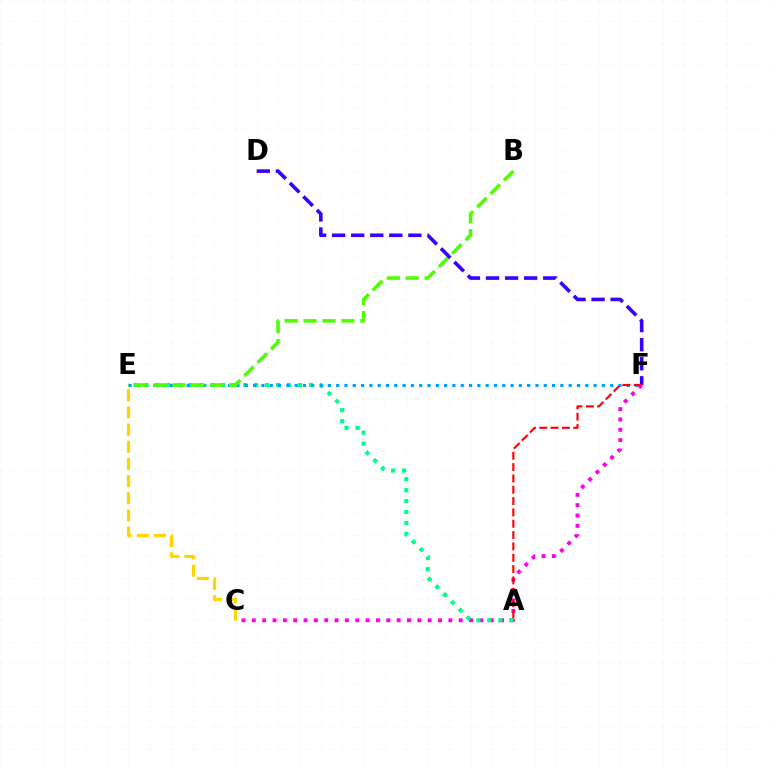{('C', 'F'): [{'color': '#ff00ed', 'line_style': 'dotted', 'thickness': 2.81}], ('A', 'E'): [{'color': '#00ff86', 'line_style': 'dotted', 'thickness': 2.98}], ('E', 'F'): [{'color': '#009eff', 'line_style': 'dotted', 'thickness': 2.26}], ('B', 'E'): [{'color': '#4fff00', 'line_style': 'dashed', 'thickness': 2.57}], ('D', 'F'): [{'color': '#3700ff', 'line_style': 'dashed', 'thickness': 2.59}], ('C', 'E'): [{'color': '#ffd500', 'line_style': 'dashed', 'thickness': 2.33}], ('A', 'F'): [{'color': '#ff0000', 'line_style': 'dashed', 'thickness': 1.54}]}